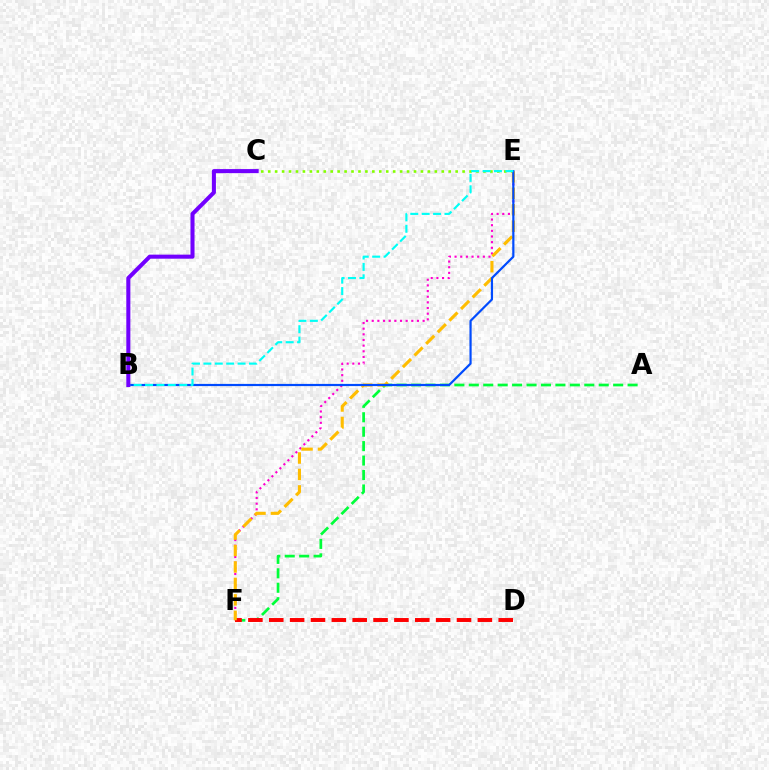{('E', 'F'): [{'color': '#ff00cf', 'line_style': 'dotted', 'thickness': 1.54}, {'color': '#ffbd00', 'line_style': 'dashed', 'thickness': 2.23}], ('C', 'E'): [{'color': '#84ff00', 'line_style': 'dotted', 'thickness': 1.89}], ('A', 'F'): [{'color': '#00ff39', 'line_style': 'dashed', 'thickness': 1.96}], ('D', 'F'): [{'color': '#ff0000', 'line_style': 'dashed', 'thickness': 2.83}], ('B', 'E'): [{'color': '#004bff', 'line_style': 'solid', 'thickness': 1.58}, {'color': '#00fff6', 'line_style': 'dashed', 'thickness': 1.55}], ('B', 'C'): [{'color': '#7200ff', 'line_style': 'solid', 'thickness': 2.92}]}